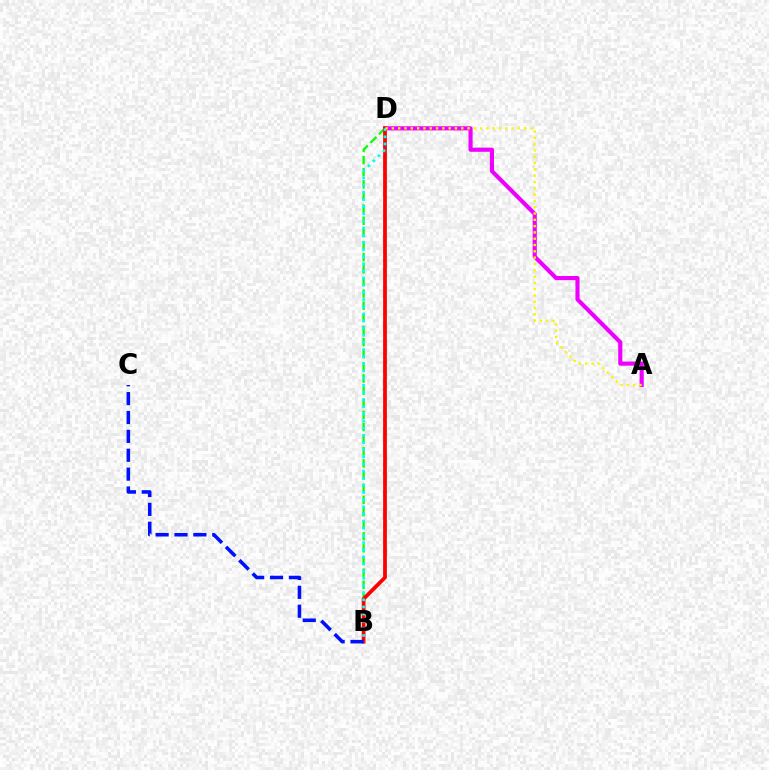{('B', 'D'): [{'color': '#08ff00', 'line_style': 'dashed', 'thickness': 1.65}, {'color': '#ff0000', 'line_style': 'solid', 'thickness': 2.71}, {'color': '#00fff6', 'line_style': 'dotted', 'thickness': 1.94}], ('A', 'D'): [{'color': '#ee00ff', 'line_style': 'solid', 'thickness': 2.98}, {'color': '#fcf500', 'line_style': 'dotted', 'thickness': 1.71}], ('B', 'C'): [{'color': '#0010ff', 'line_style': 'dashed', 'thickness': 2.56}]}